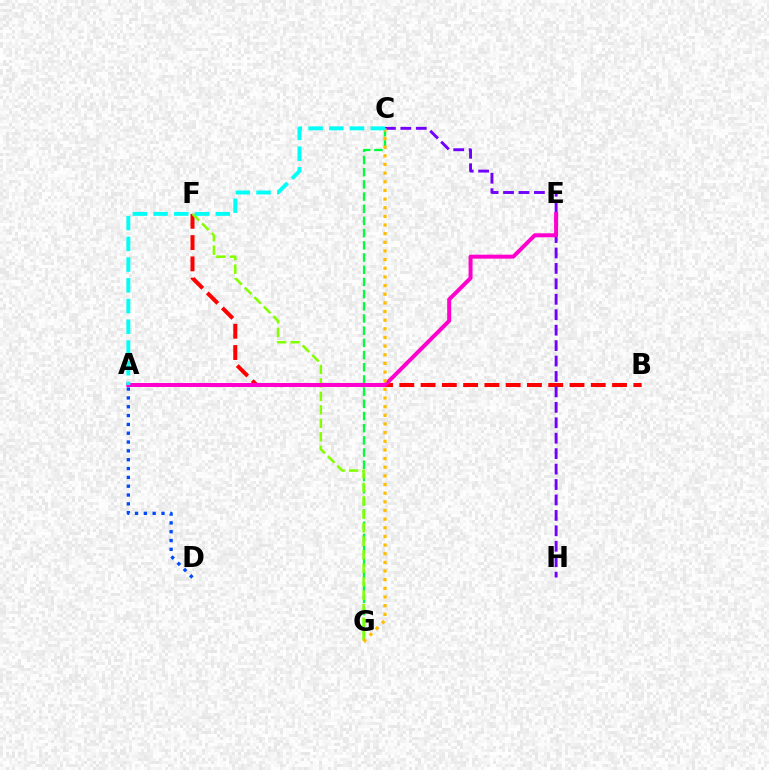{('A', 'D'): [{'color': '#004bff', 'line_style': 'dotted', 'thickness': 2.4}], ('B', 'F'): [{'color': '#ff0000', 'line_style': 'dashed', 'thickness': 2.89}], ('C', 'G'): [{'color': '#00ff39', 'line_style': 'dashed', 'thickness': 1.66}, {'color': '#ffbd00', 'line_style': 'dotted', 'thickness': 2.35}], ('C', 'H'): [{'color': '#7200ff', 'line_style': 'dashed', 'thickness': 2.1}], ('F', 'G'): [{'color': '#84ff00', 'line_style': 'dashed', 'thickness': 1.83}], ('A', 'E'): [{'color': '#ff00cf', 'line_style': 'solid', 'thickness': 2.86}], ('A', 'C'): [{'color': '#00fff6', 'line_style': 'dashed', 'thickness': 2.82}]}